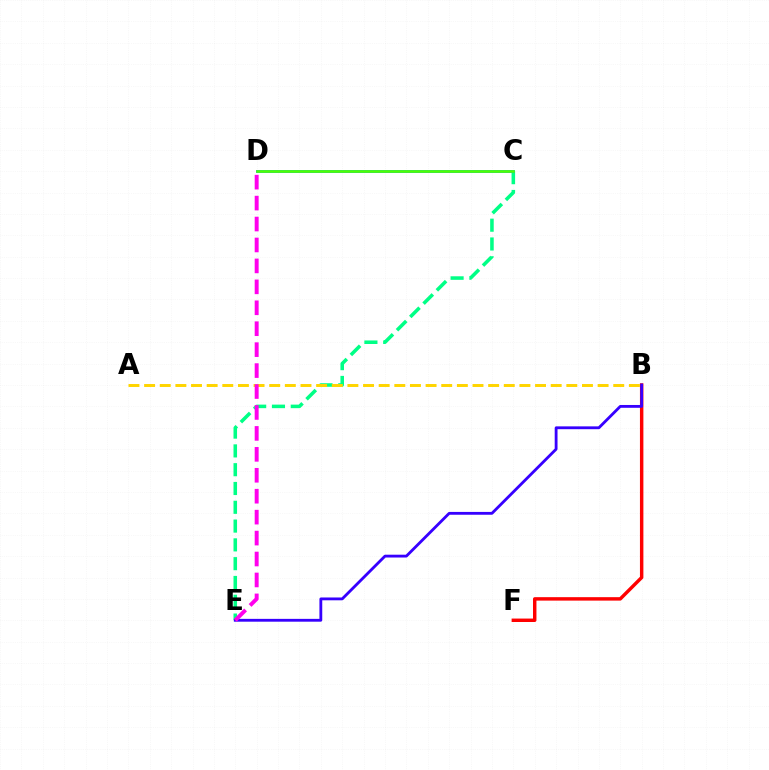{('C', 'E'): [{'color': '#00ff86', 'line_style': 'dashed', 'thickness': 2.55}], ('A', 'B'): [{'color': '#ffd500', 'line_style': 'dashed', 'thickness': 2.12}], ('B', 'F'): [{'color': '#ff0000', 'line_style': 'solid', 'thickness': 2.48}], ('B', 'E'): [{'color': '#3700ff', 'line_style': 'solid', 'thickness': 2.03}], ('C', 'D'): [{'color': '#009eff', 'line_style': 'solid', 'thickness': 2.04}, {'color': '#4fff00', 'line_style': 'solid', 'thickness': 1.86}], ('D', 'E'): [{'color': '#ff00ed', 'line_style': 'dashed', 'thickness': 2.84}]}